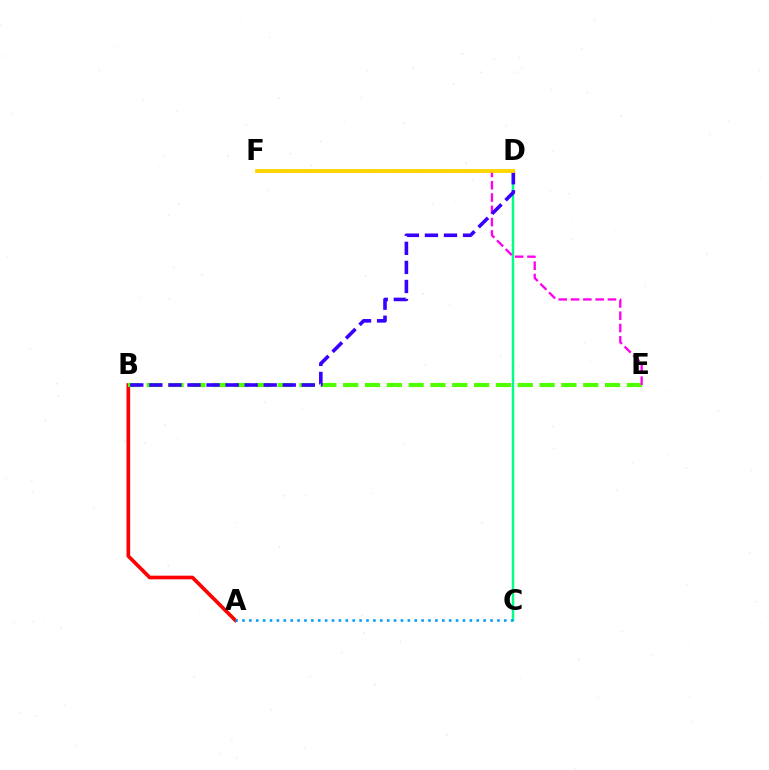{('A', 'B'): [{'color': '#ff0000', 'line_style': 'solid', 'thickness': 2.63}], ('B', 'E'): [{'color': '#4fff00', 'line_style': 'dashed', 'thickness': 2.96}], ('C', 'D'): [{'color': '#00ff86', 'line_style': 'solid', 'thickness': 1.77}], ('E', 'F'): [{'color': '#ff00ed', 'line_style': 'dashed', 'thickness': 1.67}], ('B', 'D'): [{'color': '#3700ff', 'line_style': 'dashed', 'thickness': 2.59}], ('D', 'F'): [{'color': '#ffd500', 'line_style': 'solid', 'thickness': 2.76}], ('A', 'C'): [{'color': '#009eff', 'line_style': 'dotted', 'thickness': 1.87}]}